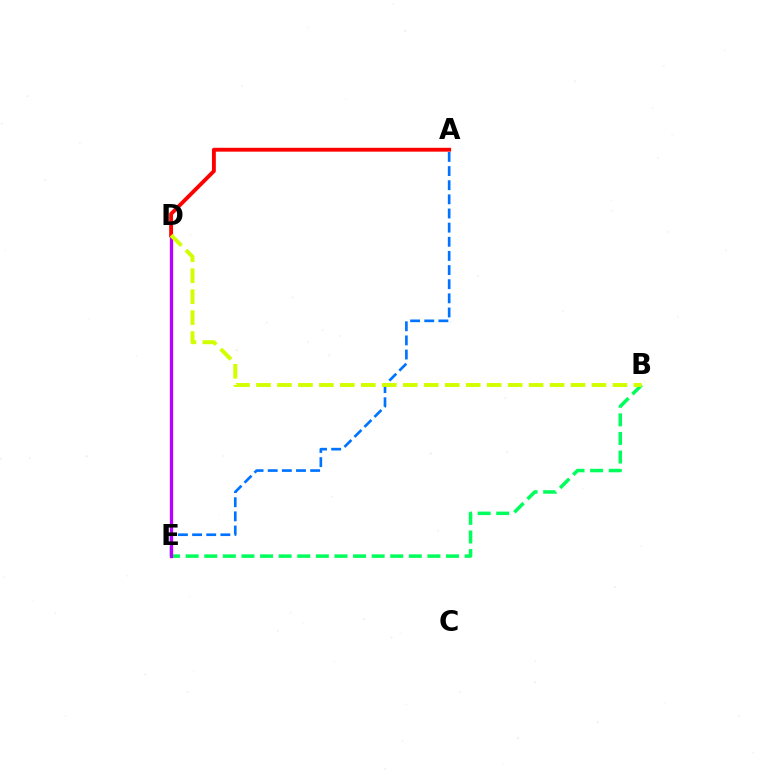{('B', 'E'): [{'color': '#00ff5c', 'line_style': 'dashed', 'thickness': 2.53}], ('A', 'E'): [{'color': '#0074ff', 'line_style': 'dashed', 'thickness': 1.92}], ('D', 'E'): [{'color': '#b900ff', 'line_style': 'solid', 'thickness': 2.37}], ('A', 'D'): [{'color': '#ff0000', 'line_style': 'solid', 'thickness': 2.78}], ('B', 'D'): [{'color': '#d1ff00', 'line_style': 'dashed', 'thickness': 2.85}]}